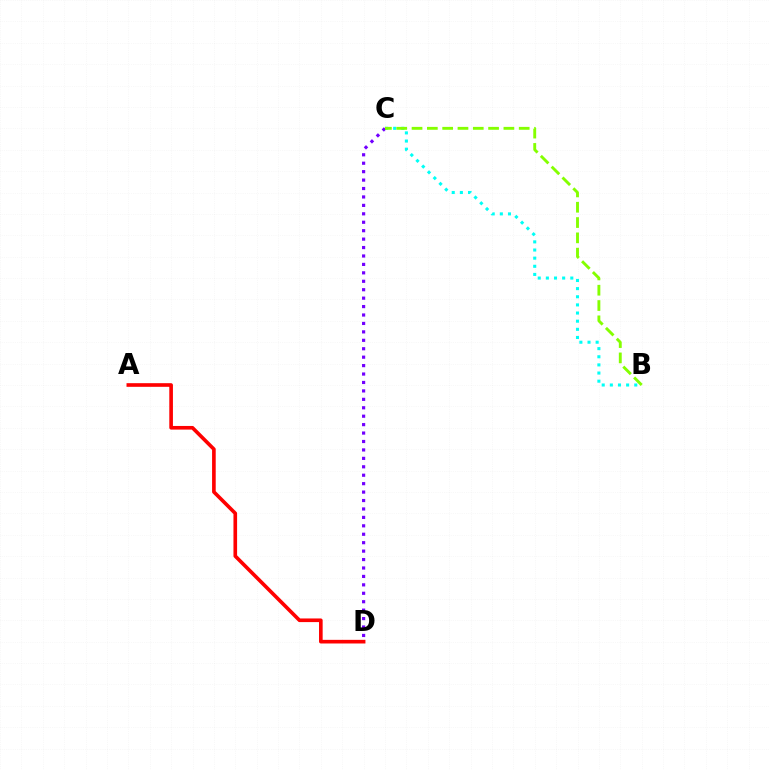{('B', 'C'): [{'color': '#00fff6', 'line_style': 'dotted', 'thickness': 2.21}, {'color': '#84ff00', 'line_style': 'dashed', 'thickness': 2.08}], ('A', 'D'): [{'color': '#ff0000', 'line_style': 'solid', 'thickness': 2.62}], ('C', 'D'): [{'color': '#7200ff', 'line_style': 'dotted', 'thickness': 2.29}]}